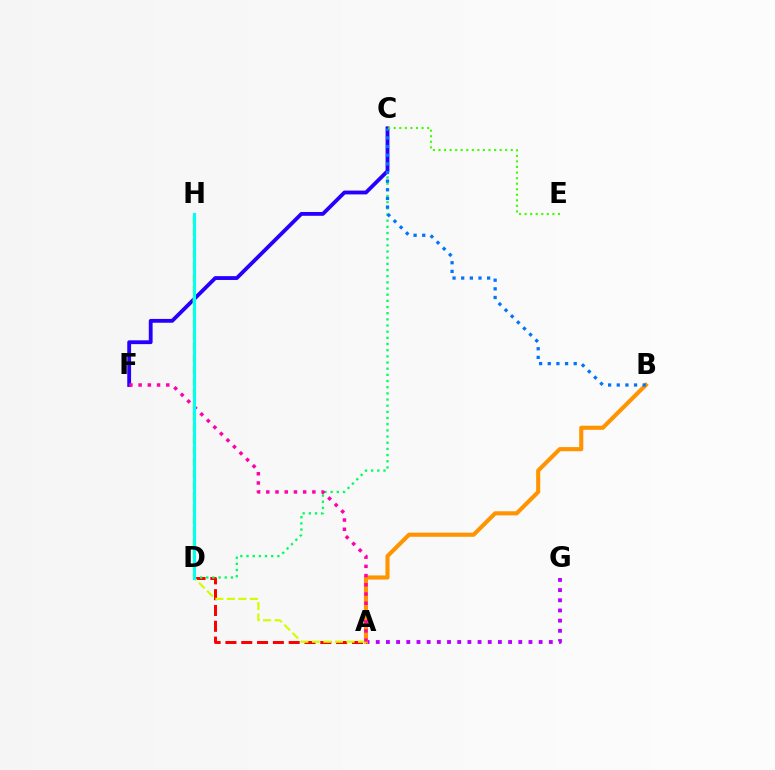{('A', 'D'): [{'color': '#ff0000', 'line_style': 'dashed', 'thickness': 2.15}], ('C', 'D'): [{'color': '#00ff5c', 'line_style': 'dotted', 'thickness': 1.68}], ('A', 'G'): [{'color': '#b900ff', 'line_style': 'dotted', 'thickness': 2.77}], ('C', 'F'): [{'color': '#2500ff', 'line_style': 'solid', 'thickness': 2.75}], ('A', 'B'): [{'color': '#ff9400', 'line_style': 'solid', 'thickness': 2.96}], ('B', 'C'): [{'color': '#0074ff', 'line_style': 'dotted', 'thickness': 2.35}], ('A', 'H'): [{'color': '#d1ff00', 'line_style': 'dashed', 'thickness': 1.57}], ('A', 'F'): [{'color': '#ff00ac', 'line_style': 'dotted', 'thickness': 2.5}], ('D', 'H'): [{'color': '#00fff6', 'line_style': 'solid', 'thickness': 2.26}], ('C', 'E'): [{'color': '#3dff00', 'line_style': 'dotted', 'thickness': 1.51}]}